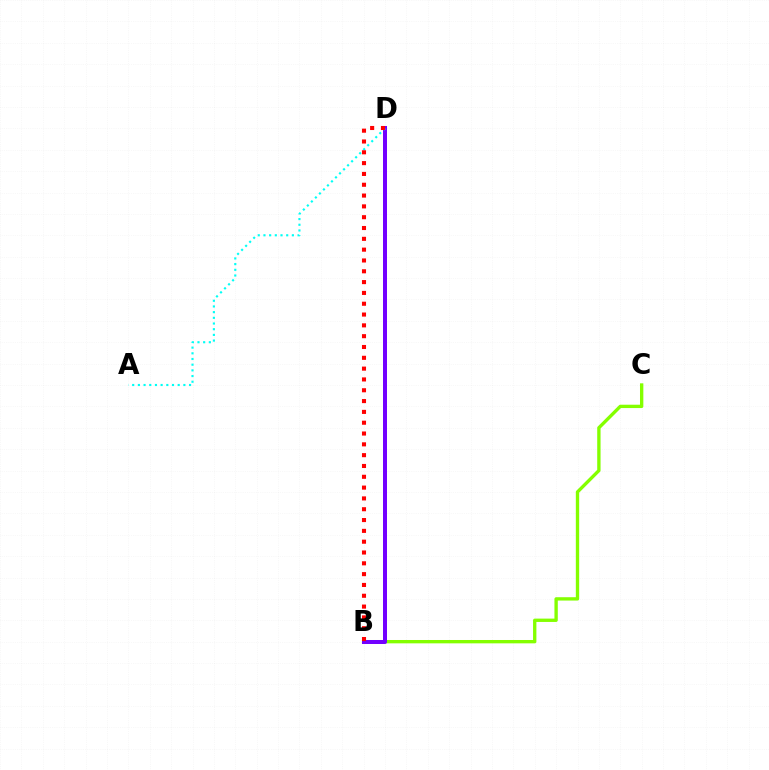{('B', 'C'): [{'color': '#84ff00', 'line_style': 'solid', 'thickness': 2.41}], ('B', 'D'): [{'color': '#7200ff', 'line_style': 'solid', 'thickness': 2.87}, {'color': '#ff0000', 'line_style': 'dotted', 'thickness': 2.94}], ('A', 'D'): [{'color': '#00fff6', 'line_style': 'dotted', 'thickness': 1.55}]}